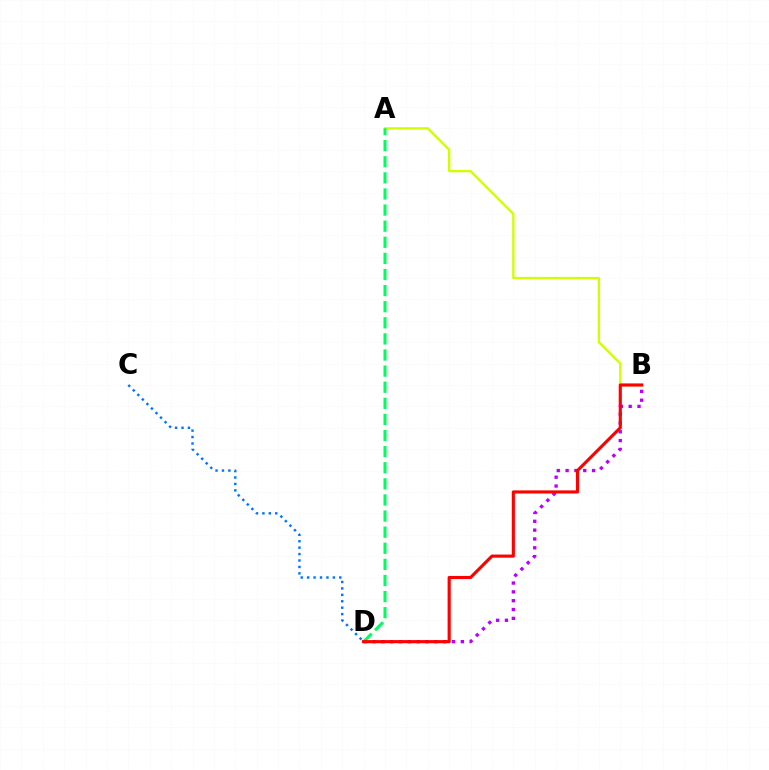{('C', 'D'): [{'color': '#0074ff', 'line_style': 'dotted', 'thickness': 1.75}], ('B', 'D'): [{'color': '#b900ff', 'line_style': 'dotted', 'thickness': 2.4}, {'color': '#ff0000', 'line_style': 'solid', 'thickness': 2.25}], ('A', 'B'): [{'color': '#d1ff00', 'line_style': 'solid', 'thickness': 1.68}], ('A', 'D'): [{'color': '#00ff5c', 'line_style': 'dashed', 'thickness': 2.19}]}